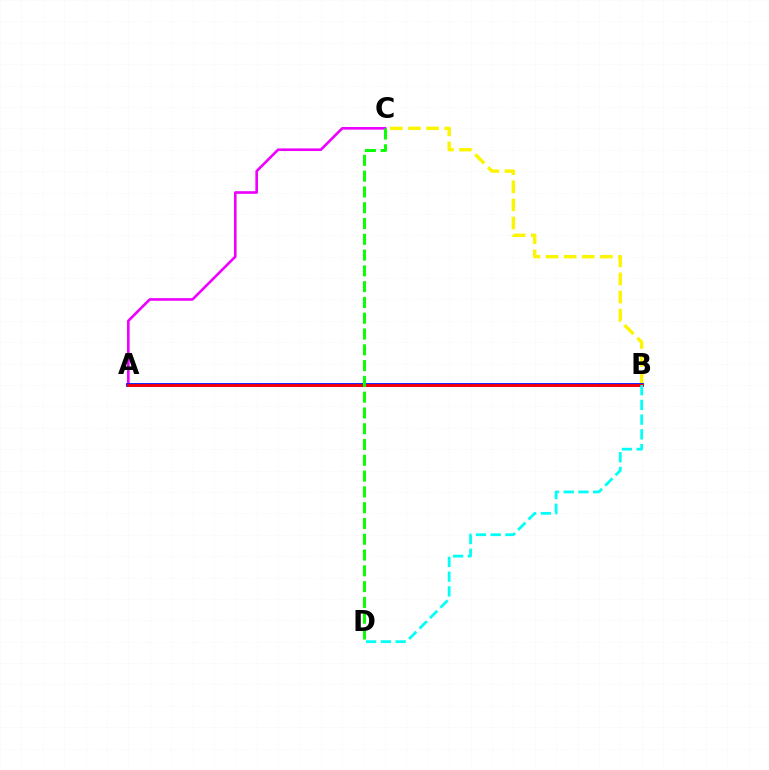{('A', 'C'): [{'color': '#ee00ff', 'line_style': 'solid', 'thickness': 1.89}], ('B', 'C'): [{'color': '#fcf500', 'line_style': 'dashed', 'thickness': 2.46}], ('A', 'B'): [{'color': '#0010ff', 'line_style': 'solid', 'thickness': 2.72}, {'color': '#ff0000', 'line_style': 'solid', 'thickness': 2.03}], ('B', 'D'): [{'color': '#00fff6', 'line_style': 'dashed', 'thickness': 2.0}], ('C', 'D'): [{'color': '#08ff00', 'line_style': 'dashed', 'thickness': 2.14}]}